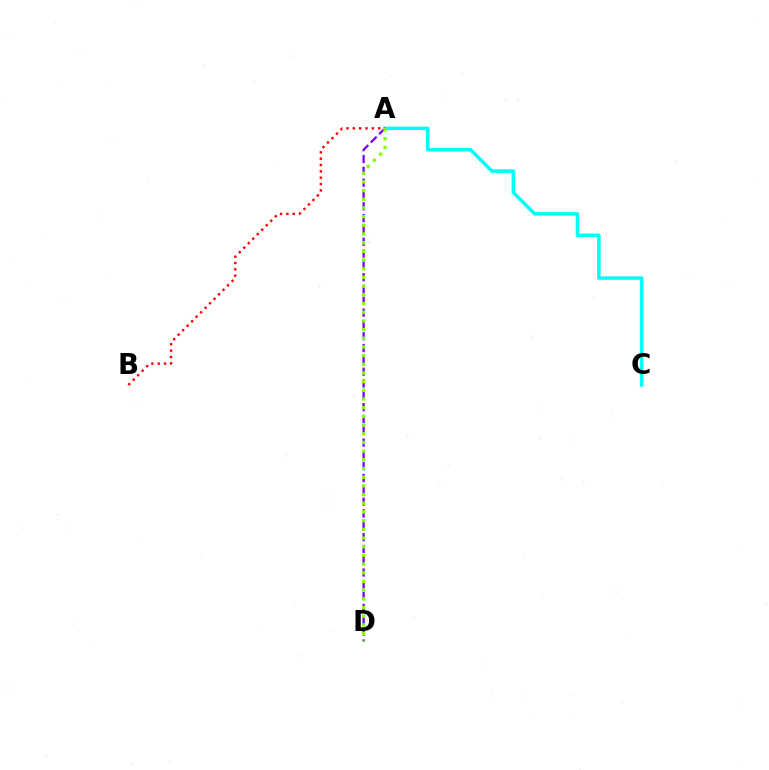{('A', 'D'): [{'color': '#7200ff', 'line_style': 'dashed', 'thickness': 1.6}, {'color': '#84ff00', 'line_style': 'dotted', 'thickness': 2.36}], ('A', 'C'): [{'color': '#00fff6', 'line_style': 'solid', 'thickness': 2.55}], ('A', 'B'): [{'color': '#ff0000', 'line_style': 'dotted', 'thickness': 1.72}]}